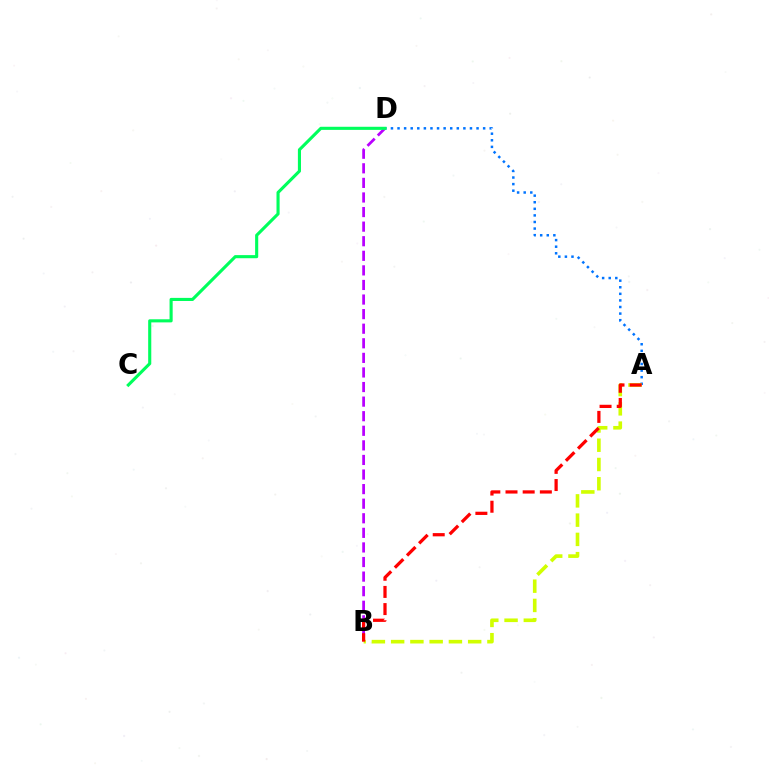{('A', 'D'): [{'color': '#0074ff', 'line_style': 'dotted', 'thickness': 1.79}], ('B', 'D'): [{'color': '#b900ff', 'line_style': 'dashed', 'thickness': 1.98}], ('C', 'D'): [{'color': '#00ff5c', 'line_style': 'solid', 'thickness': 2.24}], ('A', 'B'): [{'color': '#d1ff00', 'line_style': 'dashed', 'thickness': 2.62}, {'color': '#ff0000', 'line_style': 'dashed', 'thickness': 2.33}]}